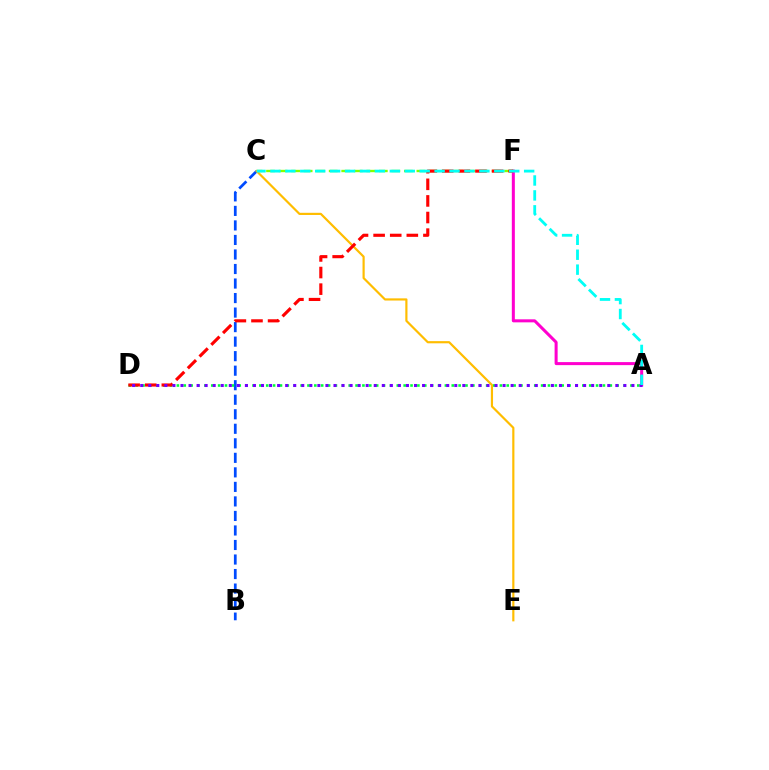{('B', 'C'): [{'color': '#004bff', 'line_style': 'dashed', 'thickness': 1.97}], ('A', 'D'): [{'color': '#00ff39', 'line_style': 'dotted', 'thickness': 1.87}, {'color': '#7200ff', 'line_style': 'dotted', 'thickness': 2.19}], ('A', 'F'): [{'color': '#ff00cf', 'line_style': 'solid', 'thickness': 2.18}], ('C', 'F'): [{'color': '#84ff00', 'line_style': 'dashed', 'thickness': 1.7}], ('C', 'E'): [{'color': '#ffbd00', 'line_style': 'solid', 'thickness': 1.57}], ('D', 'F'): [{'color': '#ff0000', 'line_style': 'dashed', 'thickness': 2.26}], ('A', 'C'): [{'color': '#00fff6', 'line_style': 'dashed', 'thickness': 2.03}]}